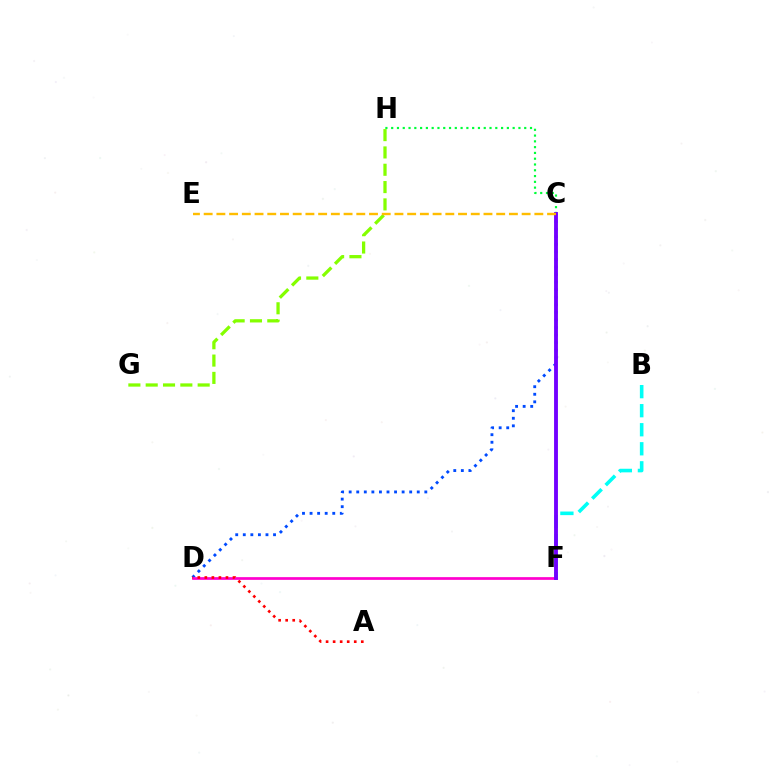{('C', 'H'): [{'color': '#00ff39', 'line_style': 'dotted', 'thickness': 1.57}], ('C', 'D'): [{'color': '#004bff', 'line_style': 'dotted', 'thickness': 2.06}], ('D', 'F'): [{'color': '#ff00cf', 'line_style': 'solid', 'thickness': 1.96}], ('B', 'F'): [{'color': '#00fff6', 'line_style': 'dashed', 'thickness': 2.59}], ('G', 'H'): [{'color': '#84ff00', 'line_style': 'dashed', 'thickness': 2.35}], ('C', 'F'): [{'color': '#7200ff', 'line_style': 'solid', 'thickness': 2.78}], ('C', 'E'): [{'color': '#ffbd00', 'line_style': 'dashed', 'thickness': 1.73}], ('A', 'D'): [{'color': '#ff0000', 'line_style': 'dotted', 'thickness': 1.91}]}